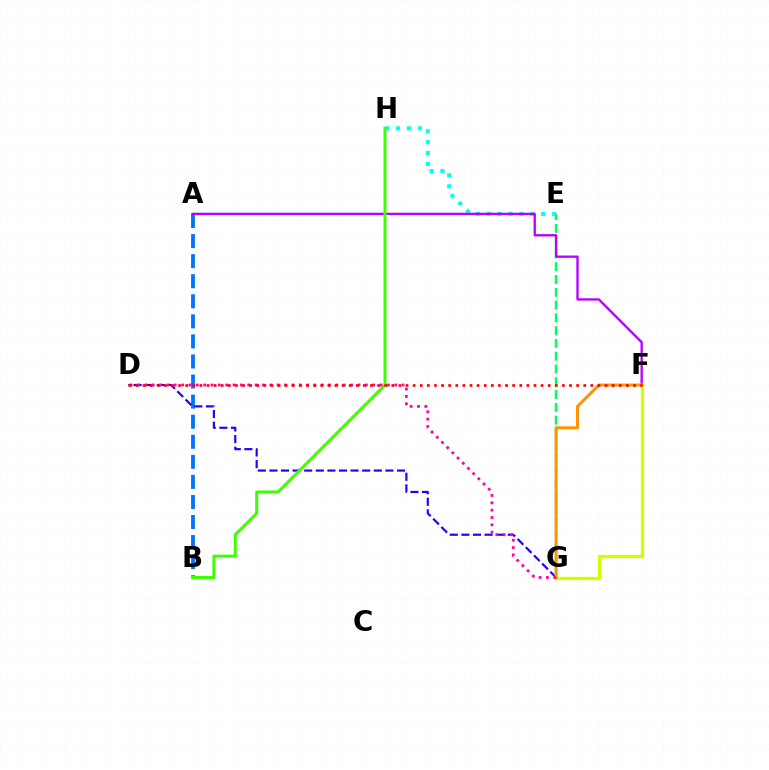{('E', 'H'): [{'color': '#00fff6', 'line_style': 'dotted', 'thickness': 2.97}], ('A', 'B'): [{'color': '#0074ff', 'line_style': 'dashed', 'thickness': 2.73}], ('D', 'G'): [{'color': '#2500ff', 'line_style': 'dashed', 'thickness': 1.58}, {'color': '#ff00ac', 'line_style': 'dotted', 'thickness': 2.0}], ('E', 'G'): [{'color': '#00ff5c', 'line_style': 'dashed', 'thickness': 1.74}], ('A', 'F'): [{'color': '#b900ff', 'line_style': 'solid', 'thickness': 1.68}], ('F', 'G'): [{'color': '#d1ff00', 'line_style': 'solid', 'thickness': 2.38}, {'color': '#ff9400', 'line_style': 'solid', 'thickness': 2.15}], ('B', 'H'): [{'color': '#3dff00', 'line_style': 'solid', 'thickness': 2.16}], ('D', 'F'): [{'color': '#ff0000', 'line_style': 'dotted', 'thickness': 1.93}]}